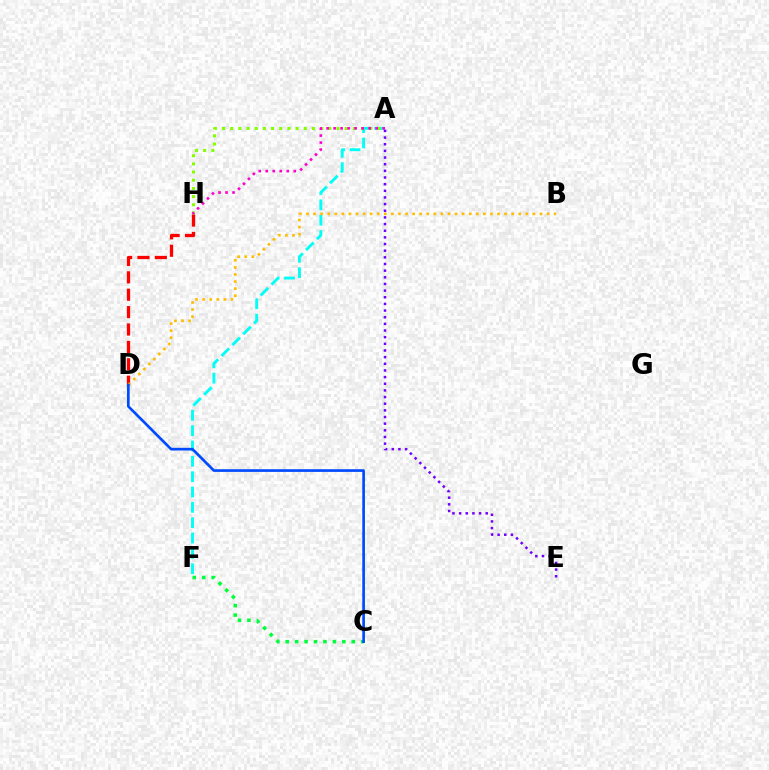{('A', 'F'): [{'color': '#00fff6', 'line_style': 'dashed', 'thickness': 2.08}], ('A', 'H'): [{'color': '#84ff00', 'line_style': 'dotted', 'thickness': 2.22}, {'color': '#ff00cf', 'line_style': 'dotted', 'thickness': 1.9}], ('A', 'E'): [{'color': '#7200ff', 'line_style': 'dotted', 'thickness': 1.81}], ('C', 'F'): [{'color': '#00ff39', 'line_style': 'dotted', 'thickness': 2.56}], ('D', 'H'): [{'color': '#ff0000', 'line_style': 'dashed', 'thickness': 2.36}], ('B', 'D'): [{'color': '#ffbd00', 'line_style': 'dotted', 'thickness': 1.92}], ('C', 'D'): [{'color': '#004bff', 'line_style': 'solid', 'thickness': 1.93}]}